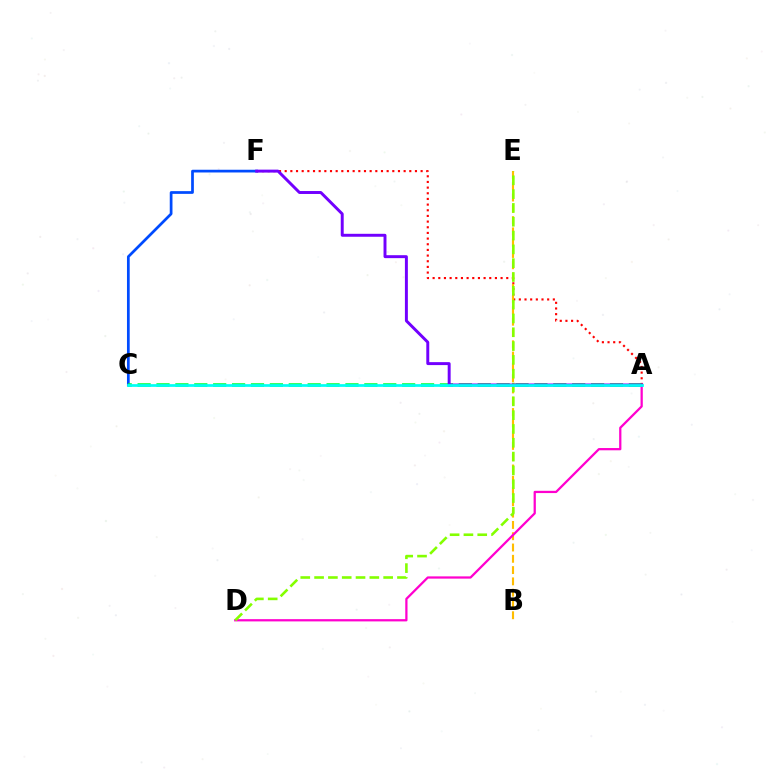{('A', 'F'): [{'color': '#ff0000', 'line_style': 'dotted', 'thickness': 1.54}, {'color': '#7200ff', 'line_style': 'solid', 'thickness': 2.12}], ('B', 'E'): [{'color': '#ffbd00', 'line_style': 'dashed', 'thickness': 1.53}], ('A', 'D'): [{'color': '#ff00cf', 'line_style': 'solid', 'thickness': 1.62}], ('C', 'F'): [{'color': '#004bff', 'line_style': 'solid', 'thickness': 1.96}], ('A', 'C'): [{'color': '#00ff39', 'line_style': 'dashed', 'thickness': 2.57}, {'color': '#00fff6', 'line_style': 'solid', 'thickness': 1.95}], ('D', 'E'): [{'color': '#84ff00', 'line_style': 'dashed', 'thickness': 1.88}]}